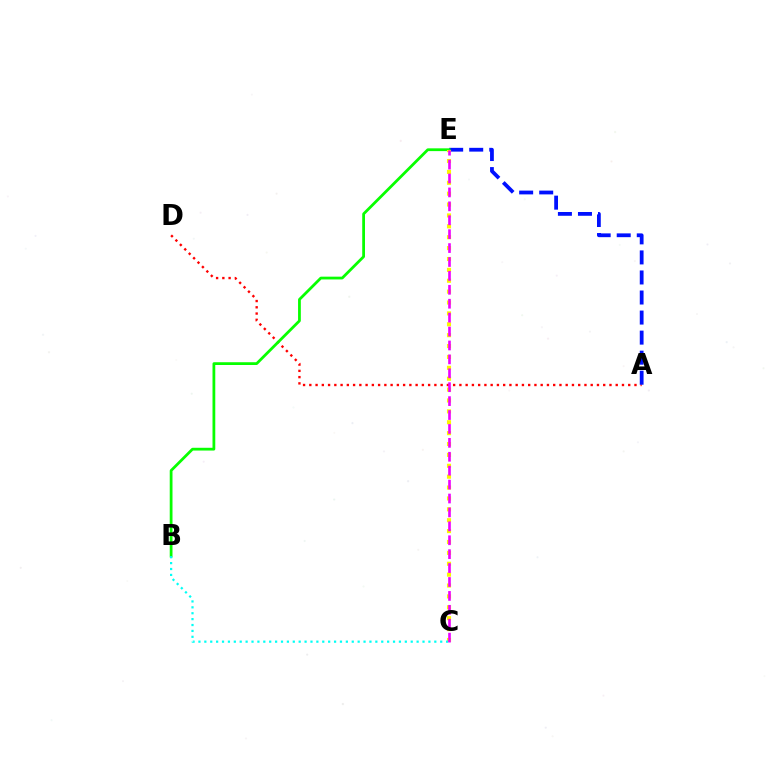{('A', 'D'): [{'color': '#ff0000', 'line_style': 'dotted', 'thickness': 1.7}], ('A', 'E'): [{'color': '#0010ff', 'line_style': 'dashed', 'thickness': 2.72}], ('B', 'E'): [{'color': '#08ff00', 'line_style': 'solid', 'thickness': 2.0}], ('C', 'E'): [{'color': '#fcf500', 'line_style': 'dotted', 'thickness': 2.96}, {'color': '#ee00ff', 'line_style': 'dashed', 'thickness': 1.89}], ('B', 'C'): [{'color': '#00fff6', 'line_style': 'dotted', 'thickness': 1.6}]}